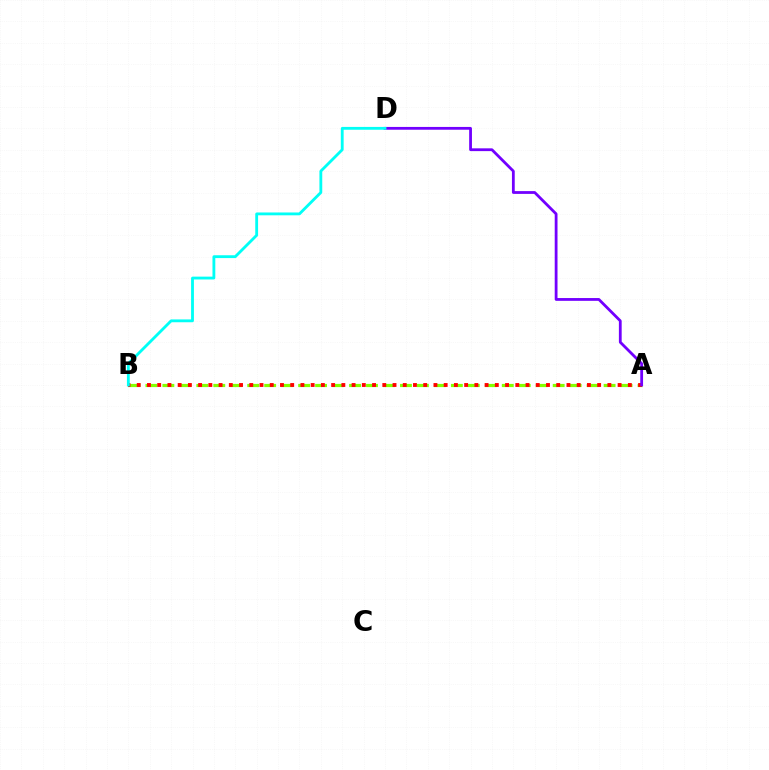{('A', 'B'): [{'color': '#84ff00', 'line_style': 'dashed', 'thickness': 2.31}, {'color': '#ff0000', 'line_style': 'dotted', 'thickness': 2.78}], ('A', 'D'): [{'color': '#7200ff', 'line_style': 'solid', 'thickness': 2.01}], ('B', 'D'): [{'color': '#00fff6', 'line_style': 'solid', 'thickness': 2.04}]}